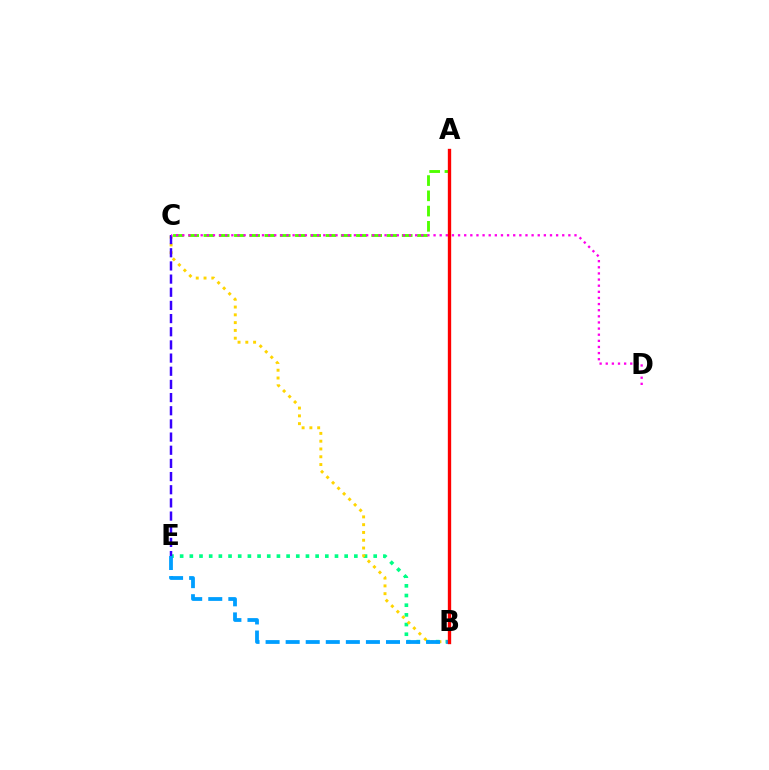{('B', 'E'): [{'color': '#00ff86', 'line_style': 'dotted', 'thickness': 2.63}, {'color': '#009eff', 'line_style': 'dashed', 'thickness': 2.73}], ('A', 'C'): [{'color': '#4fff00', 'line_style': 'dashed', 'thickness': 2.07}], ('B', 'C'): [{'color': '#ffd500', 'line_style': 'dotted', 'thickness': 2.12}], ('C', 'E'): [{'color': '#3700ff', 'line_style': 'dashed', 'thickness': 1.79}], ('C', 'D'): [{'color': '#ff00ed', 'line_style': 'dotted', 'thickness': 1.66}], ('A', 'B'): [{'color': '#ff0000', 'line_style': 'solid', 'thickness': 2.41}]}